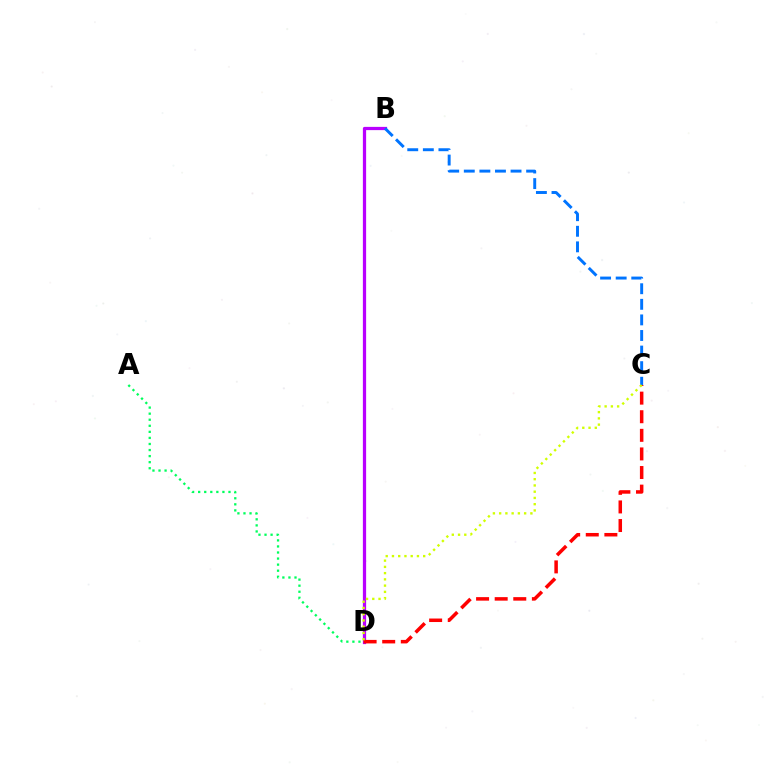{('B', 'D'): [{'color': '#b900ff', 'line_style': 'solid', 'thickness': 2.34}], ('C', 'D'): [{'color': '#ff0000', 'line_style': 'dashed', 'thickness': 2.53}, {'color': '#d1ff00', 'line_style': 'dotted', 'thickness': 1.7}], ('B', 'C'): [{'color': '#0074ff', 'line_style': 'dashed', 'thickness': 2.12}], ('A', 'D'): [{'color': '#00ff5c', 'line_style': 'dotted', 'thickness': 1.65}]}